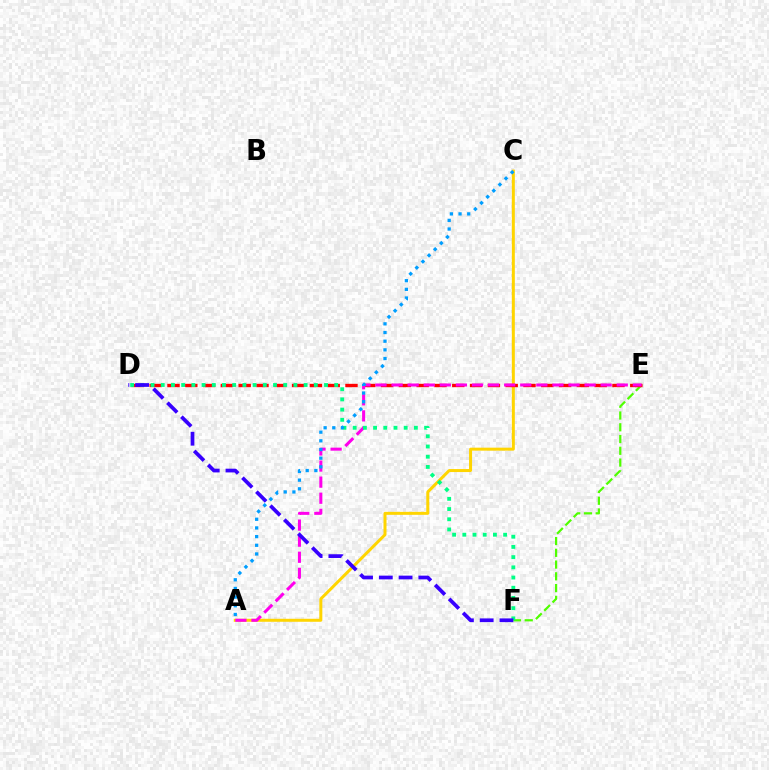{('A', 'C'): [{'color': '#ffd500', 'line_style': 'solid', 'thickness': 2.16}, {'color': '#009eff', 'line_style': 'dotted', 'thickness': 2.36}], ('E', 'F'): [{'color': '#4fff00', 'line_style': 'dashed', 'thickness': 1.6}], ('D', 'E'): [{'color': '#ff0000', 'line_style': 'dashed', 'thickness': 2.42}], ('A', 'E'): [{'color': '#ff00ed', 'line_style': 'dashed', 'thickness': 2.19}], ('D', 'F'): [{'color': '#00ff86', 'line_style': 'dotted', 'thickness': 2.77}, {'color': '#3700ff', 'line_style': 'dashed', 'thickness': 2.68}]}